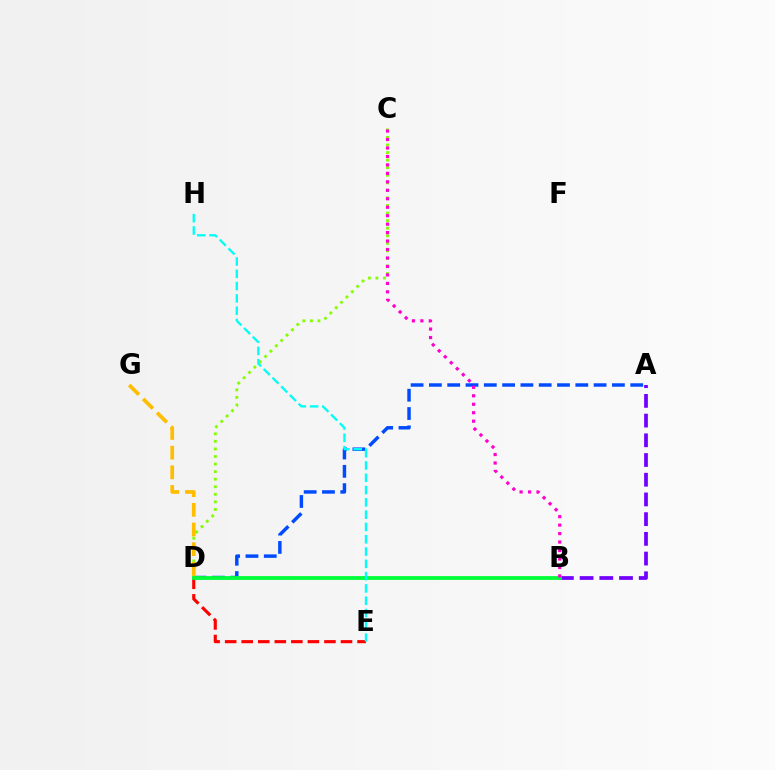{('A', 'D'): [{'color': '#004bff', 'line_style': 'dashed', 'thickness': 2.49}], ('A', 'B'): [{'color': '#7200ff', 'line_style': 'dashed', 'thickness': 2.68}], ('C', 'D'): [{'color': '#84ff00', 'line_style': 'dotted', 'thickness': 2.05}], ('D', 'E'): [{'color': '#ff0000', 'line_style': 'dashed', 'thickness': 2.25}], ('B', 'D'): [{'color': '#00ff39', 'line_style': 'solid', 'thickness': 2.74}], ('E', 'H'): [{'color': '#00fff6', 'line_style': 'dashed', 'thickness': 1.67}], ('D', 'G'): [{'color': '#ffbd00', 'line_style': 'dashed', 'thickness': 2.67}], ('B', 'C'): [{'color': '#ff00cf', 'line_style': 'dotted', 'thickness': 2.3}]}